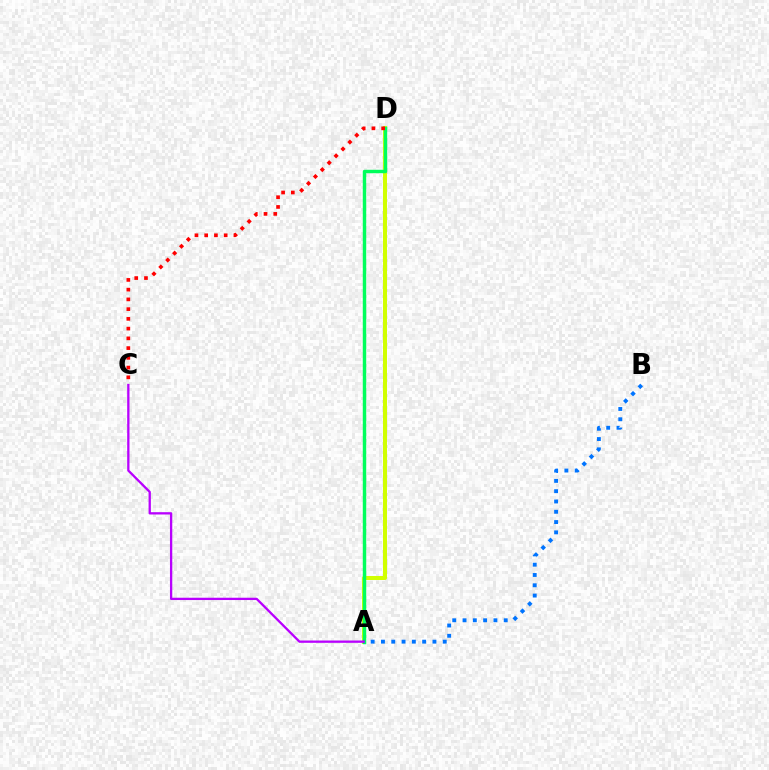{('A', 'D'): [{'color': '#d1ff00', 'line_style': 'solid', 'thickness': 2.91}, {'color': '#00ff5c', 'line_style': 'solid', 'thickness': 2.47}], ('A', 'B'): [{'color': '#0074ff', 'line_style': 'dotted', 'thickness': 2.8}], ('A', 'C'): [{'color': '#b900ff', 'line_style': 'solid', 'thickness': 1.66}], ('C', 'D'): [{'color': '#ff0000', 'line_style': 'dotted', 'thickness': 2.65}]}